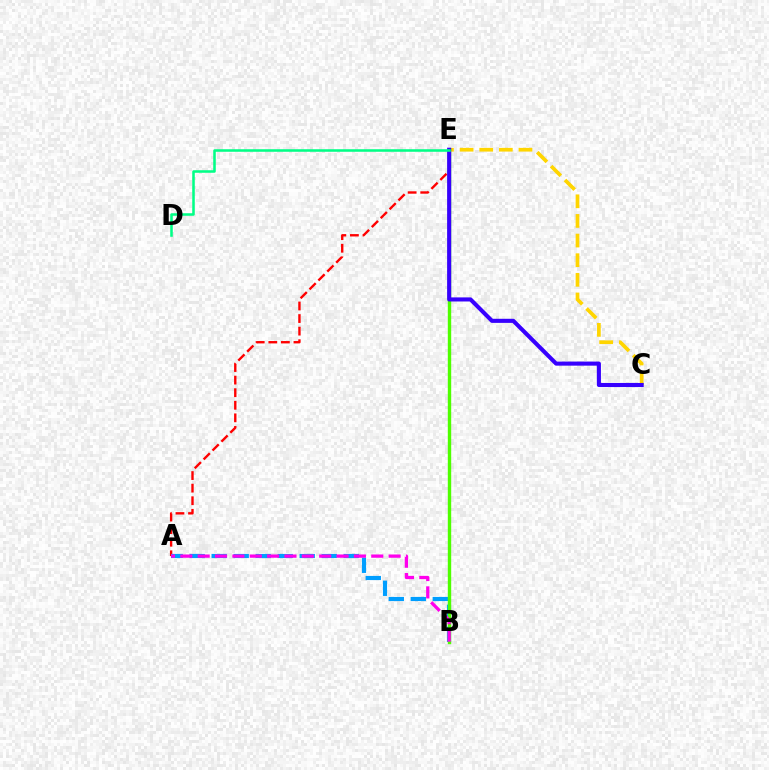{('A', 'E'): [{'color': '#ff0000', 'line_style': 'dashed', 'thickness': 1.71}], ('A', 'B'): [{'color': '#009eff', 'line_style': 'dashed', 'thickness': 2.99}, {'color': '#ff00ed', 'line_style': 'dashed', 'thickness': 2.36}], ('C', 'E'): [{'color': '#ffd500', 'line_style': 'dashed', 'thickness': 2.67}, {'color': '#3700ff', 'line_style': 'solid', 'thickness': 2.94}], ('B', 'E'): [{'color': '#4fff00', 'line_style': 'solid', 'thickness': 2.44}], ('D', 'E'): [{'color': '#00ff86', 'line_style': 'solid', 'thickness': 1.83}]}